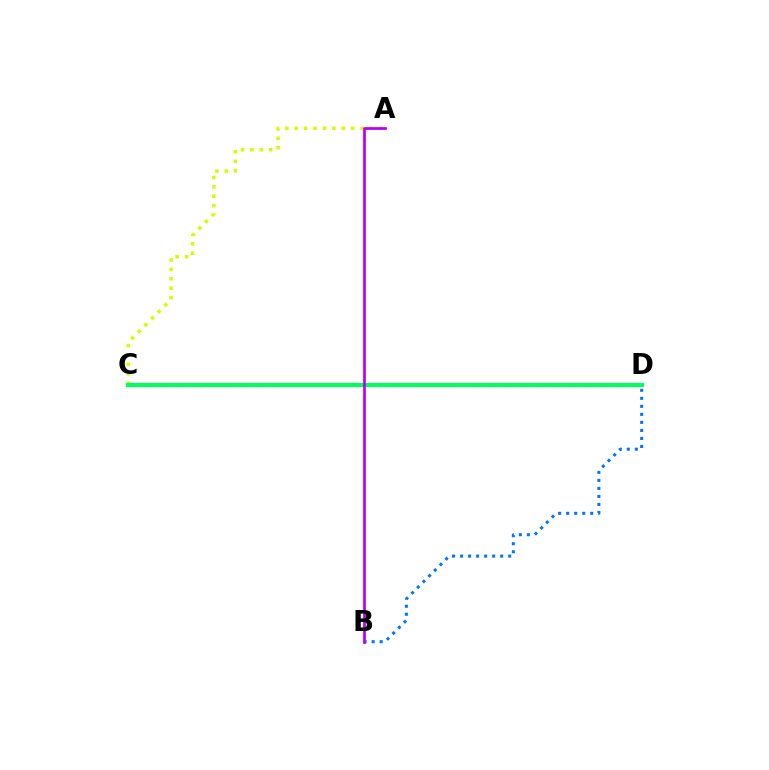{('A', 'C'): [{'color': '#d1ff00', 'line_style': 'dotted', 'thickness': 2.55}], ('B', 'D'): [{'color': '#0074ff', 'line_style': 'dotted', 'thickness': 2.18}], ('C', 'D'): [{'color': '#ff0000', 'line_style': 'dashed', 'thickness': 2.21}, {'color': '#00ff5c', 'line_style': 'solid', 'thickness': 2.98}], ('A', 'B'): [{'color': '#b900ff', 'line_style': 'solid', 'thickness': 1.97}]}